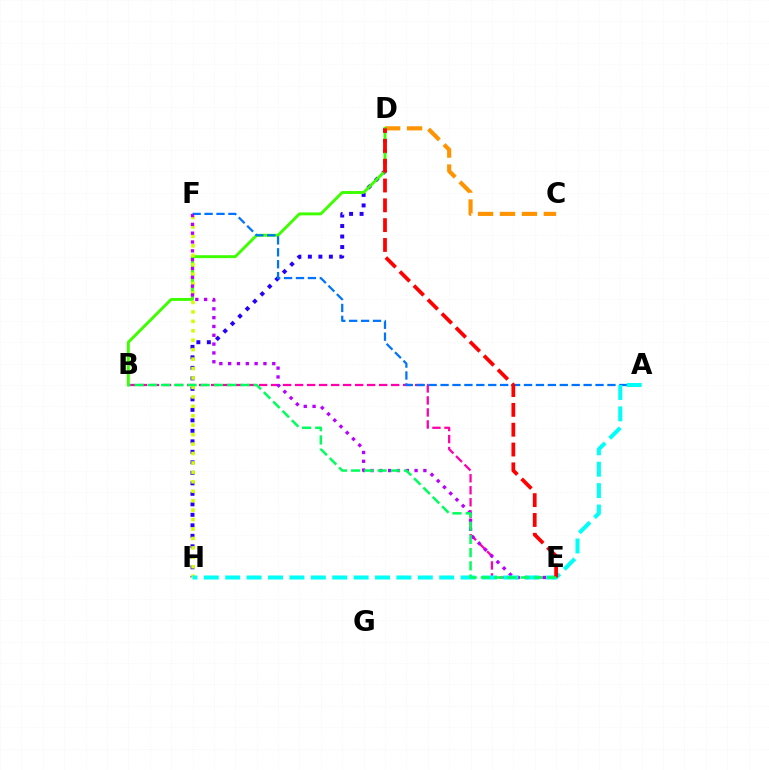{('D', 'H'): [{'color': '#2500ff', 'line_style': 'dotted', 'thickness': 2.85}], ('C', 'D'): [{'color': '#ff9400', 'line_style': 'dashed', 'thickness': 2.98}], ('B', 'E'): [{'color': '#ff00ac', 'line_style': 'dashed', 'thickness': 1.63}, {'color': '#00ff5c', 'line_style': 'dashed', 'thickness': 1.8}], ('B', 'D'): [{'color': '#3dff00', 'line_style': 'solid', 'thickness': 2.09}], ('F', 'H'): [{'color': '#d1ff00', 'line_style': 'dotted', 'thickness': 2.56}], ('A', 'F'): [{'color': '#0074ff', 'line_style': 'dashed', 'thickness': 1.62}], ('E', 'F'): [{'color': '#b900ff', 'line_style': 'dotted', 'thickness': 2.4}], ('A', 'H'): [{'color': '#00fff6', 'line_style': 'dashed', 'thickness': 2.91}], ('D', 'E'): [{'color': '#ff0000', 'line_style': 'dashed', 'thickness': 2.69}]}